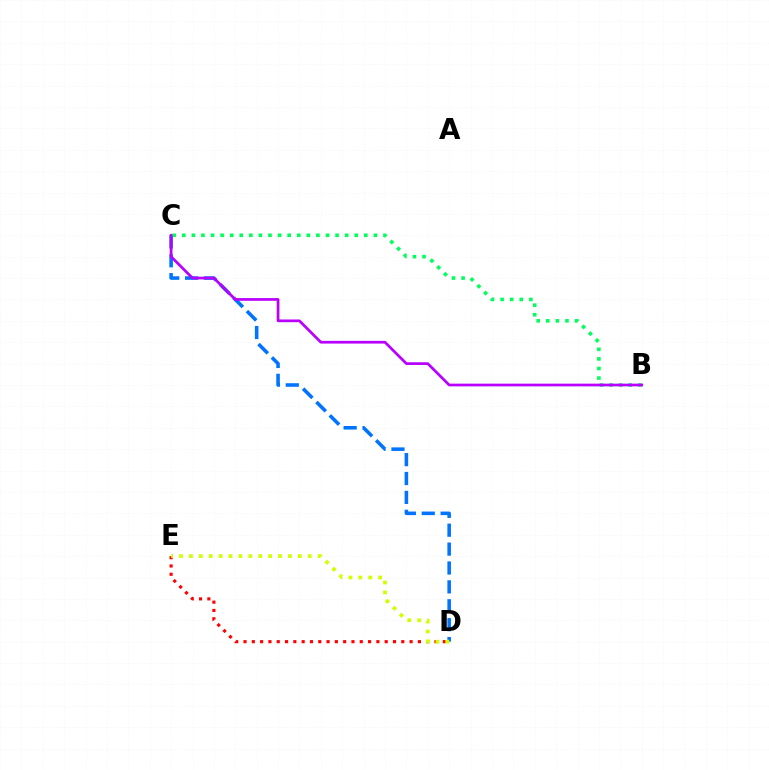{('D', 'E'): [{'color': '#ff0000', 'line_style': 'dotted', 'thickness': 2.26}, {'color': '#d1ff00', 'line_style': 'dotted', 'thickness': 2.69}], ('C', 'D'): [{'color': '#0074ff', 'line_style': 'dashed', 'thickness': 2.57}], ('B', 'C'): [{'color': '#00ff5c', 'line_style': 'dotted', 'thickness': 2.6}, {'color': '#b900ff', 'line_style': 'solid', 'thickness': 1.96}]}